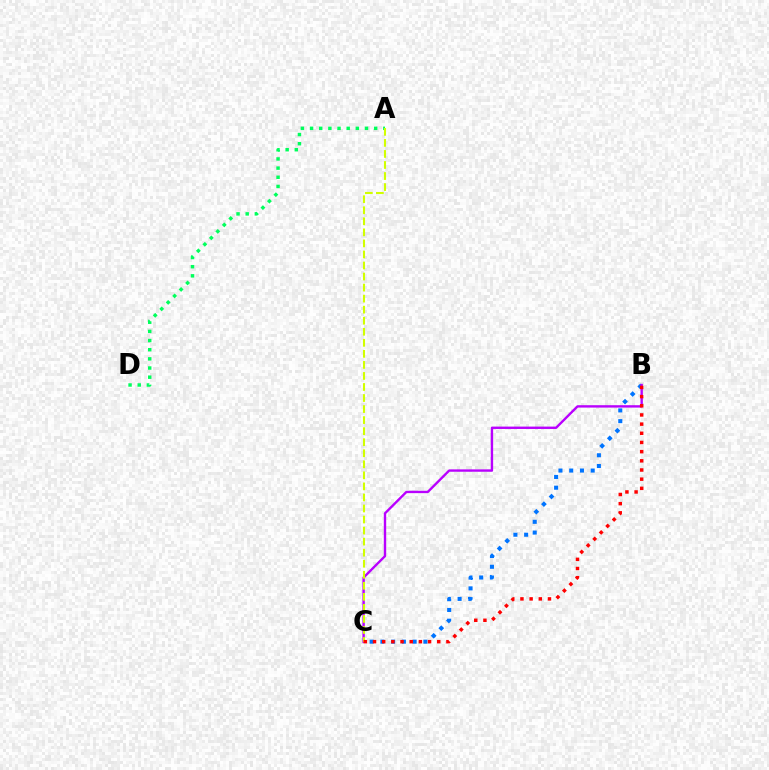{('A', 'D'): [{'color': '#00ff5c', 'line_style': 'dotted', 'thickness': 2.49}], ('B', 'C'): [{'color': '#0074ff', 'line_style': 'dotted', 'thickness': 2.92}, {'color': '#b900ff', 'line_style': 'solid', 'thickness': 1.72}, {'color': '#ff0000', 'line_style': 'dotted', 'thickness': 2.49}], ('A', 'C'): [{'color': '#d1ff00', 'line_style': 'dashed', 'thickness': 1.5}]}